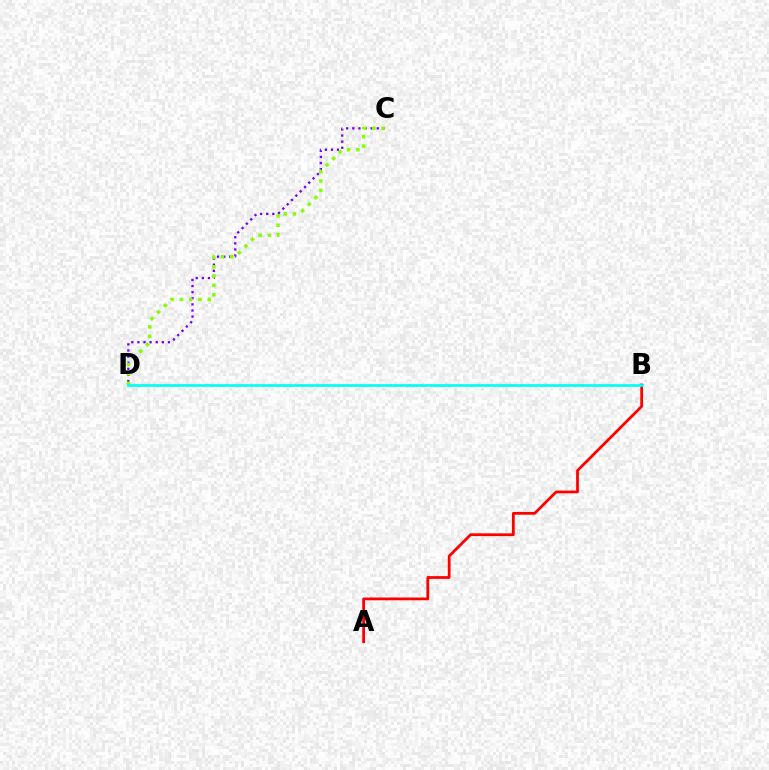{('A', 'B'): [{'color': '#ff0000', 'line_style': 'solid', 'thickness': 1.99}], ('C', 'D'): [{'color': '#7200ff', 'line_style': 'dotted', 'thickness': 1.66}, {'color': '#84ff00', 'line_style': 'dotted', 'thickness': 2.53}], ('B', 'D'): [{'color': '#00fff6', 'line_style': 'solid', 'thickness': 1.95}]}